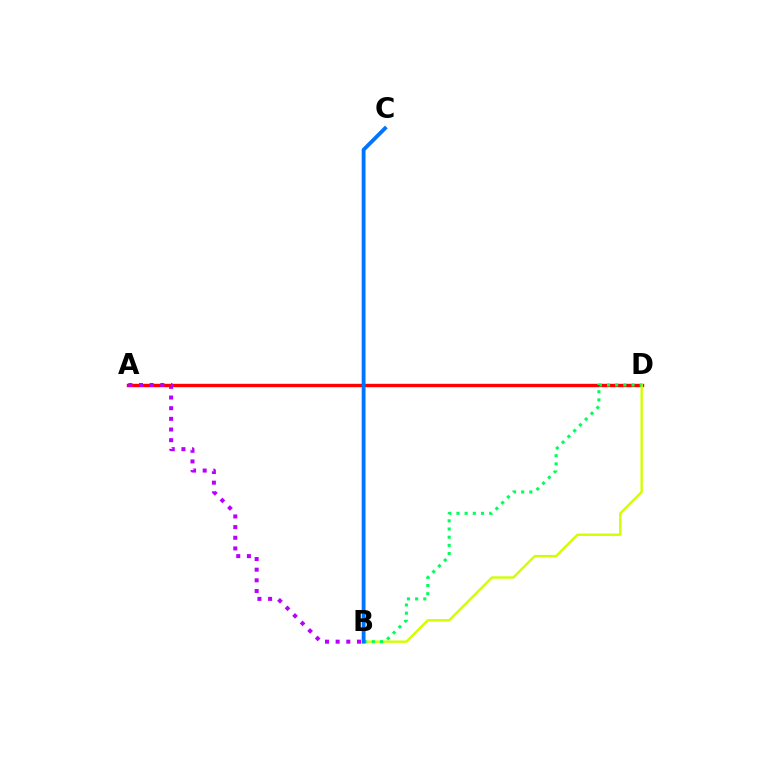{('A', 'D'): [{'color': '#ff0000', 'line_style': 'solid', 'thickness': 2.44}], ('B', 'D'): [{'color': '#d1ff00', 'line_style': 'solid', 'thickness': 1.73}, {'color': '#00ff5c', 'line_style': 'dotted', 'thickness': 2.22}], ('B', 'C'): [{'color': '#0074ff', 'line_style': 'solid', 'thickness': 2.76}], ('A', 'B'): [{'color': '#b900ff', 'line_style': 'dotted', 'thickness': 2.9}]}